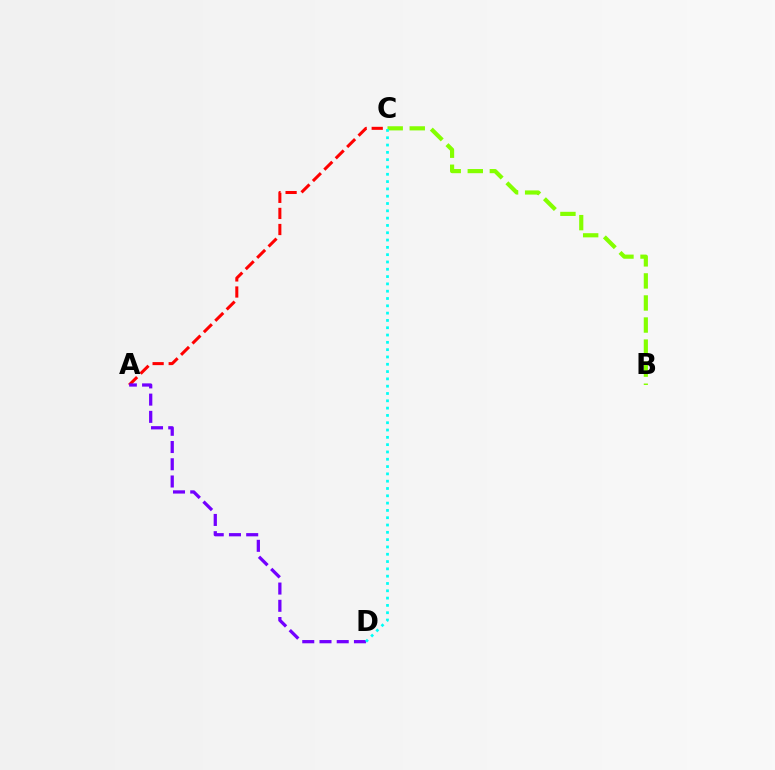{('A', 'C'): [{'color': '#ff0000', 'line_style': 'dashed', 'thickness': 2.18}], ('B', 'C'): [{'color': '#84ff00', 'line_style': 'dashed', 'thickness': 3.0}], ('A', 'D'): [{'color': '#7200ff', 'line_style': 'dashed', 'thickness': 2.34}], ('C', 'D'): [{'color': '#00fff6', 'line_style': 'dotted', 'thickness': 1.99}]}